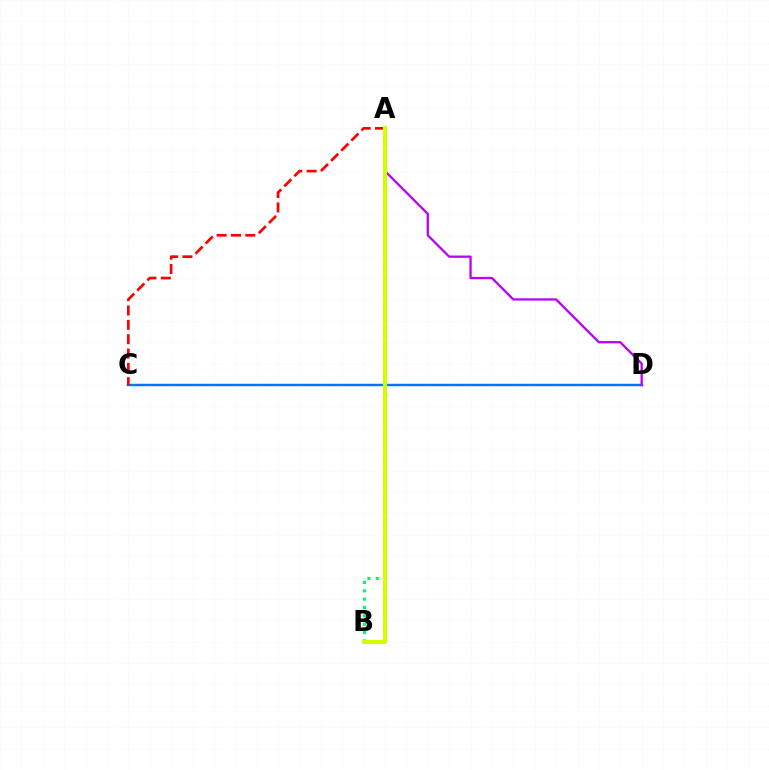{('C', 'D'): [{'color': '#0074ff', 'line_style': 'solid', 'thickness': 1.76}], ('A', 'C'): [{'color': '#ff0000', 'line_style': 'dashed', 'thickness': 1.95}], ('A', 'B'): [{'color': '#00ff5c', 'line_style': 'dotted', 'thickness': 2.27}, {'color': '#d1ff00', 'line_style': 'solid', 'thickness': 2.93}], ('A', 'D'): [{'color': '#b900ff', 'line_style': 'solid', 'thickness': 1.65}]}